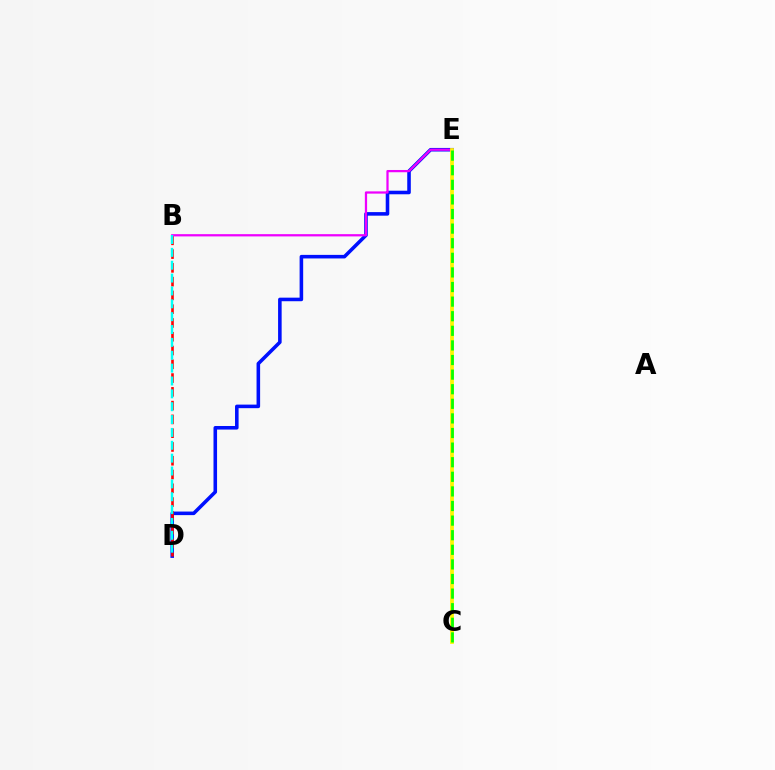{('D', 'E'): [{'color': '#0010ff', 'line_style': 'solid', 'thickness': 2.57}], ('B', 'D'): [{'color': '#ff0000', 'line_style': 'dashed', 'thickness': 1.87}, {'color': '#00fff6', 'line_style': 'dashed', 'thickness': 1.75}], ('B', 'E'): [{'color': '#ee00ff', 'line_style': 'solid', 'thickness': 1.62}], ('C', 'E'): [{'color': '#fcf500', 'line_style': 'solid', 'thickness': 2.71}, {'color': '#08ff00', 'line_style': 'dashed', 'thickness': 1.98}]}